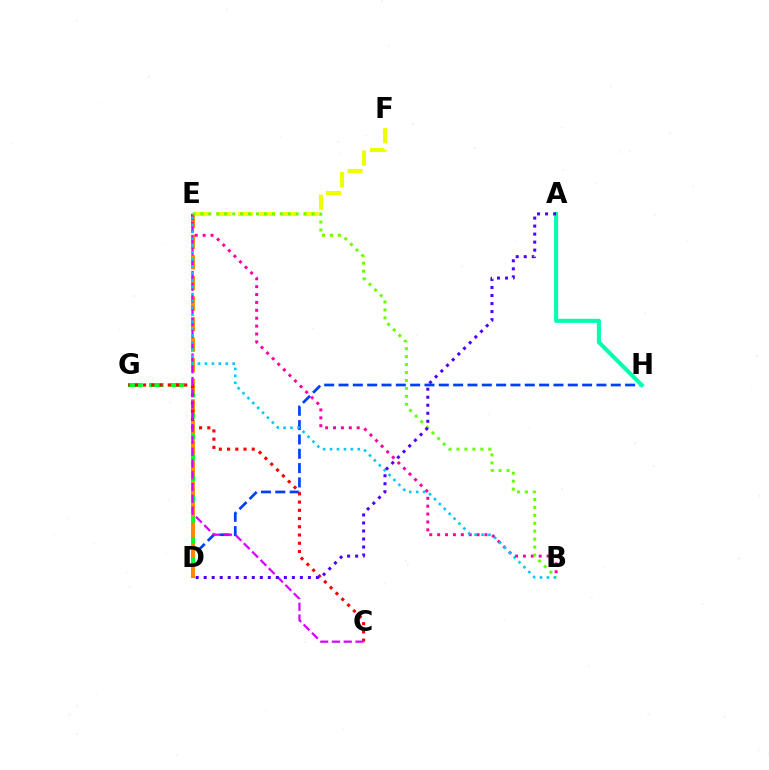{('D', 'H'): [{'color': '#003fff', 'line_style': 'dashed', 'thickness': 1.95}], ('D', 'G'): [{'color': '#00ff27', 'line_style': 'dashed', 'thickness': 2.85}], ('D', 'E'): [{'color': '#ff8800', 'line_style': 'dashed', 'thickness': 2.8}], ('B', 'E'): [{'color': '#ff00a0', 'line_style': 'dotted', 'thickness': 2.14}, {'color': '#66ff00', 'line_style': 'dotted', 'thickness': 2.16}, {'color': '#00c7ff', 'line_style': 'dotted', 'thickness': 1.88}], ('E', 'F'): [{'color': '#eeff00', 'line_style': 'dashed', 'thickness': 2.96}], ('C', 'G'): [{'color': '#ff0000', 'line_style': 'dotted', 'thickness': 2.24}], ('A', 'H'): [{'color': '#00ffaf', 'line_style': 'solid', 'thickness': 2.94}], ('C', 'E'): [{'color': '#d600ff', 'line_style': 'dashed', 'thickness': 1.6}], ('A', 'D'): [{'color': '#4f00ff', 'line_style': 'dotted', 'thickness': 2.18}]}